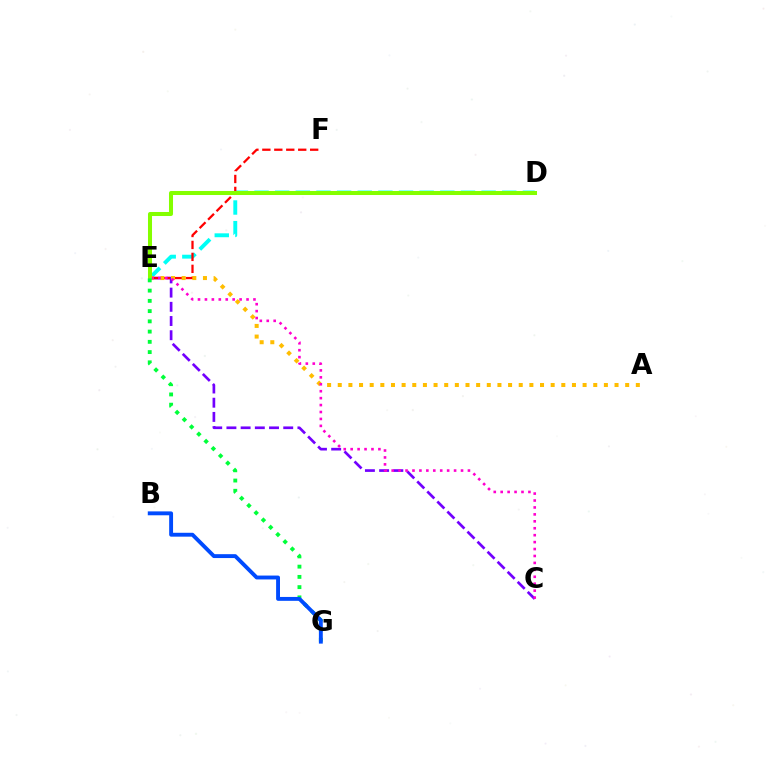{('D', 'E'): [{'color': '#00fff6', 'line_style': 'dashed', 'thickness': 2.8}, {'color': '#84ff00', 'line_style': 'solid', 'thickness': 2.9}], ('C', 'E'): [{'color': '#7200ff', 'line_style': 'dashed', 'thickness': 1.93}, {'color': '#ff00cf', 'line_style': 'dotted', 'thickness': 1.88}], ('E', 'F'): [{'color': '#ff0000', 'line_style': 'dashed', 'thickness': 1.62}], ('A', 'E'): [{'color': '#ffbd00', 'line_style': 'dotted', 'thickness': 2.89}], ('E', 'G'): [{'color': '#00ff39', 'line_style': 'dotted', 'thickness': 2.78}], ('B', 'G'): [{'color': '#004bff', 'line_style': 'solid', 'thickness': 2.8}]}